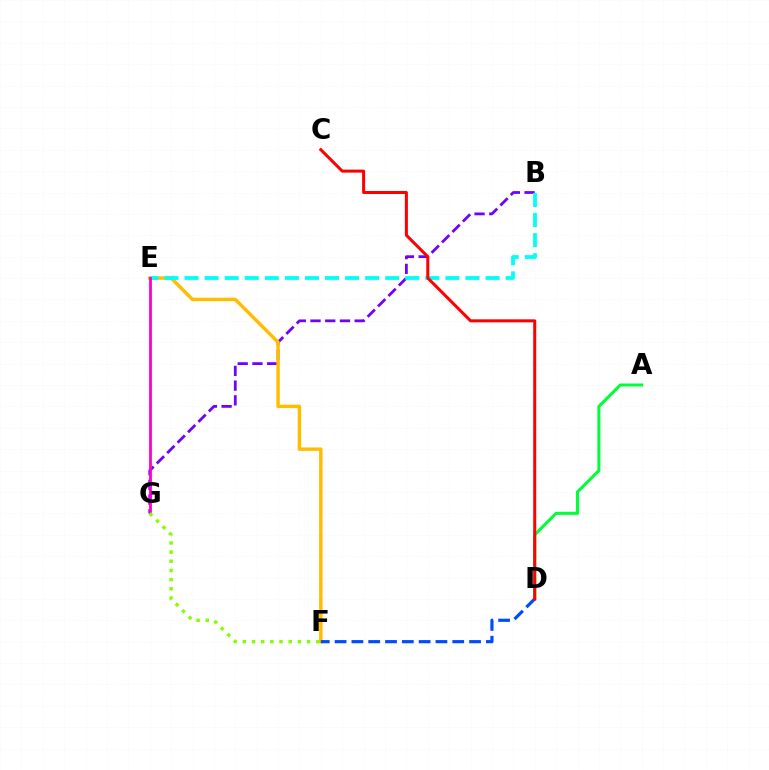{('B', 'G'): [{'color': '#7200ff', 'line_style': 'dashed', 'thickness': 2.0}], ('A', 'D'): [{'color': '#00ff39', 'line_style': 'solid', 'thickness': 2.2}], ('E', 'F'): [{'color': '#ffbd00', 'line_style': 'solid', 'thickness': 2.47}], ('D', 'F'): [{'color': '#004bff', 'line_style': 'dashed', 'thickness': 2.28}], ('B', 'E'): [{'color': '#00fff6', 'line_style': 'dashed', 'thickness': 2.73}], ('E', 'G'): [{'color': '#ff00cf', 'line_style': 'solid', 'thickness': 2.02}], ('C', 'D'): [{'color': '#ff0000', 'line_style': 'solid', 'thickness': 2.17}], ('F', 'G'): [{'color': '#84ff00', 'line_style': 'dotted', 'thickness': 2.49}]}